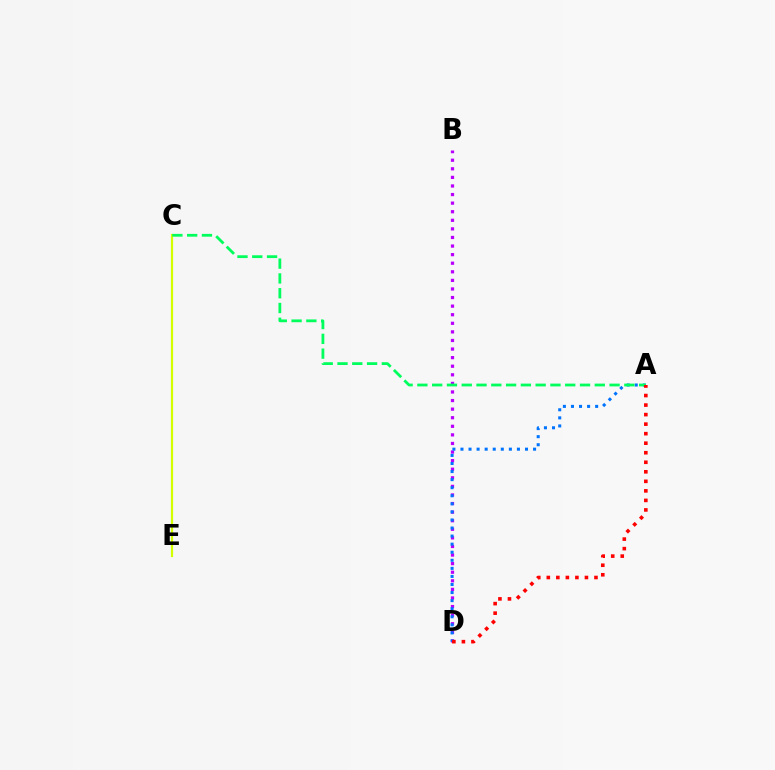{('B', 'D'): [{'color': '#b900ff', 'line_style': 'dotted', 'thickness': 2.33}], ('C', 'E'): [{'color': '#d1ff00', 'line_style': 'solid', 'thickness': 1.59}], ('A', 'D'): [{'color': '#0074ff', 'line_style': 'dotted', 'thickness': 2.19}, {'color': '#ff0000', 'line_style': 'dotted', 'thickness': 2.59}], ('A', 'C'): [{'color': '#00ff5c', 'line_style': 'dashed', 'thickness': 2.01}]}